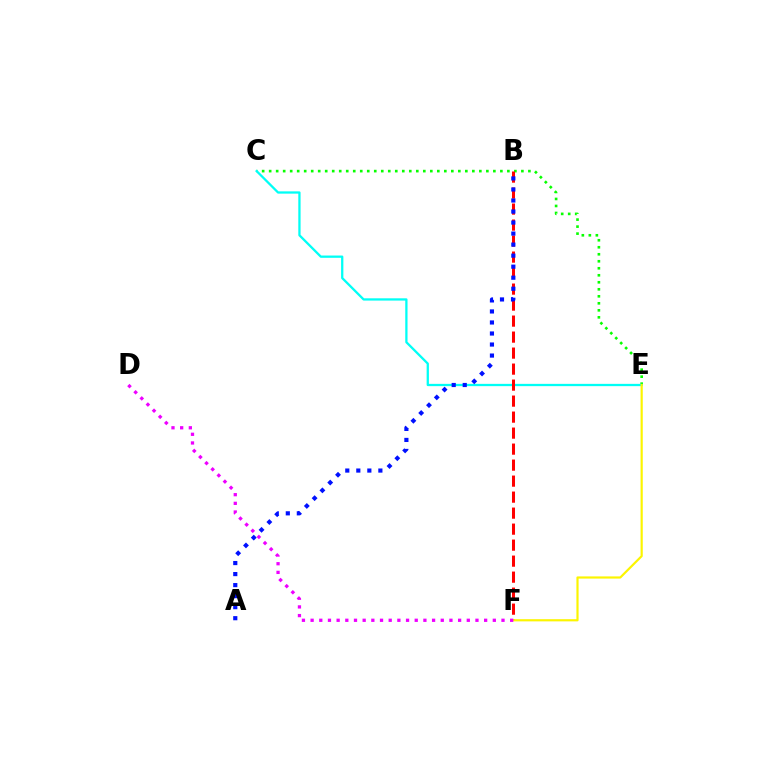{('C', 'E'): [{'color': '#08ff00', 'line_style': 'dotted', 'thickness': 1.9}, {'color': '#00fff6', 'line_style': 'solid', 'thickness': 1.64}], ('B', 'F'): [{'color': '#ff0000', 'line_style': 'dashed', 'thickness': 2.17}], ('E', 'F'): [{'color': '#fcf500', 'line_style': 'solid', 'thickness': 1.57}], ('A', 'B'): [{'color': '#0010ff', 'line_style': 'dotted', 'thickness': 3.0}], ('D', 'F'): [{'color': '#ee00ff', 'line_style': 'dotted', 'thickness': 2.36}]}